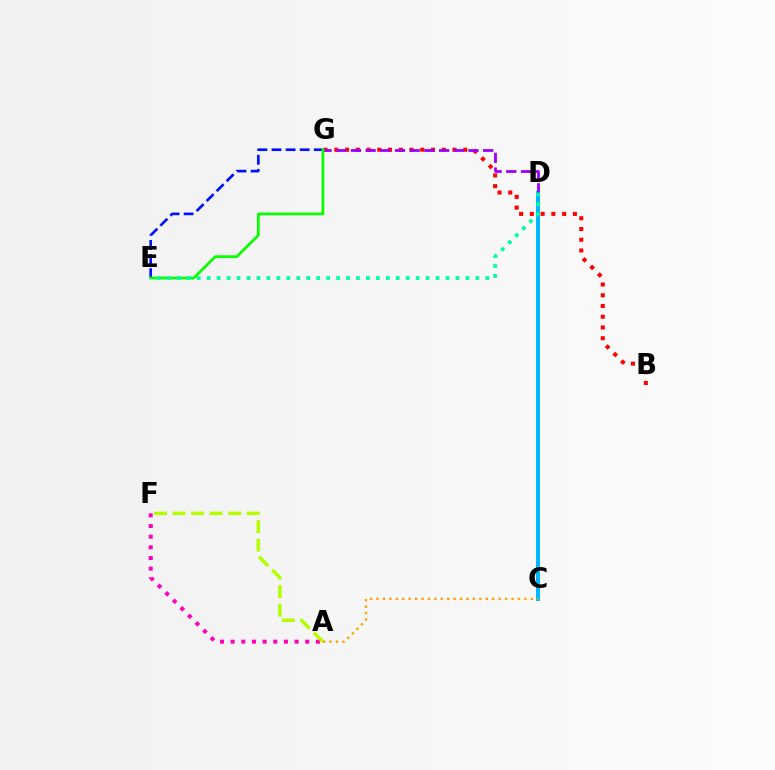{('E', 'G'): [{'color': '#0010ff', 'line_style': 'dashed', 'thickness': 1.92}, {'color': '#08ff00', 'line_style': 'solid', 'thickness': 1.97}], ('C', 'D'): [{'color': '#00b5ff', 'line_style': 'solid', 'thickness': 2.84}], ('B', 'G'): [{'color': '#ff0000', 'line_style': 'dotted', 'thickness': 2.92}], ('D', 'G'): [{'color': '#9b00ff', 'line_style': 'dashed', 'thickness': 2.0}], ('A', 'F'): [{'color': '#ff00bd', 'line_style': 'dotted', 'thickness': 2.9}, {'color': '#b3ff00', 'line_style': 'dashed', 'thickness': 2.51}], ('A', 'C'): [{'color': '#ffa500', 'line_style': 'dotted', 'thickness': 1.75}], ('D', 'E'): [{'color': '#00ff9d', 'line_style': 'dotted', 'thickness': 2.7}]}